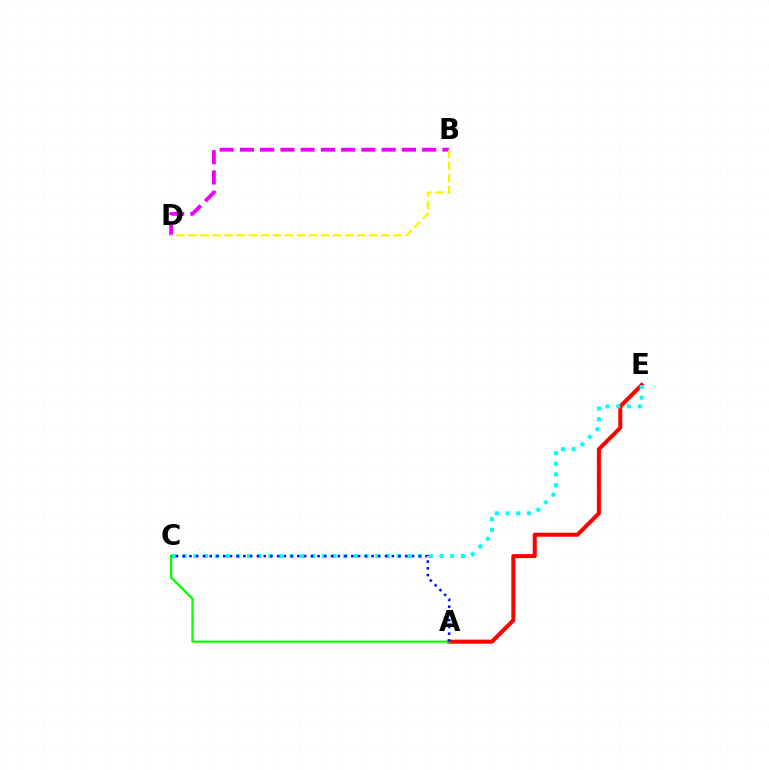{('A', 'E'): [{'color': '#ff0000', 'line_style': 'solid', 'thickness': 2.9}], ('B', 'D'): [{'color': '#ee00ff', 'line_style': 'dashed', 'thickness': 2.75}, {'color': '#fcf500', 'line_style': 'dashed', 'thickness': 1.64}], ('C', 'E'): [{'color': '#00fff6', 'line_style': 'dotted', 'thickness': 2.91}], ('A', 'C'): [{'color': '#08ff00', 'line_style': 'solid', 'thickness': 1.64}, {'color': '#0010ff', 'line_style': 'dotted', 'thickness': 1.83}]}